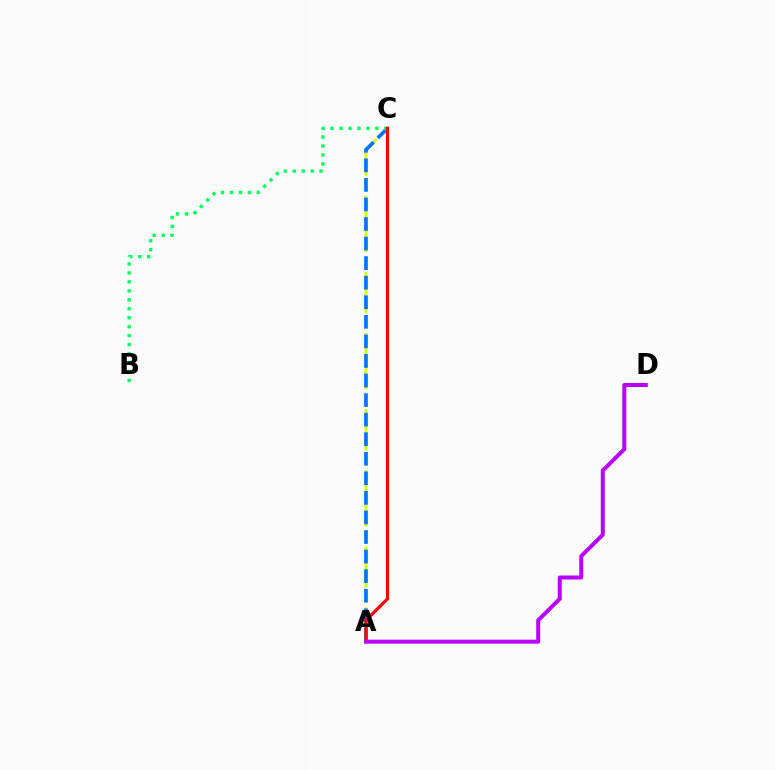{('A', 'C'): [{'color': '#d1ff00', 'line_style': 'dashed', 'thickness': 2.07}, {'color': '#0074ff', 'line_style': 'dashed', 'thickness': 2.66}, {'color': '#ff0000', 'line_style': 'solid', 'thickness': 2.27}], ('B', 'C'): [{'color': '#00ff5c', 'line_style': 'dotted', 'thickness': 2.43}], ('A', 'D'): [{'color': '#b900ff', 'line_style': 'solid', 'thickness': 2.87}]}